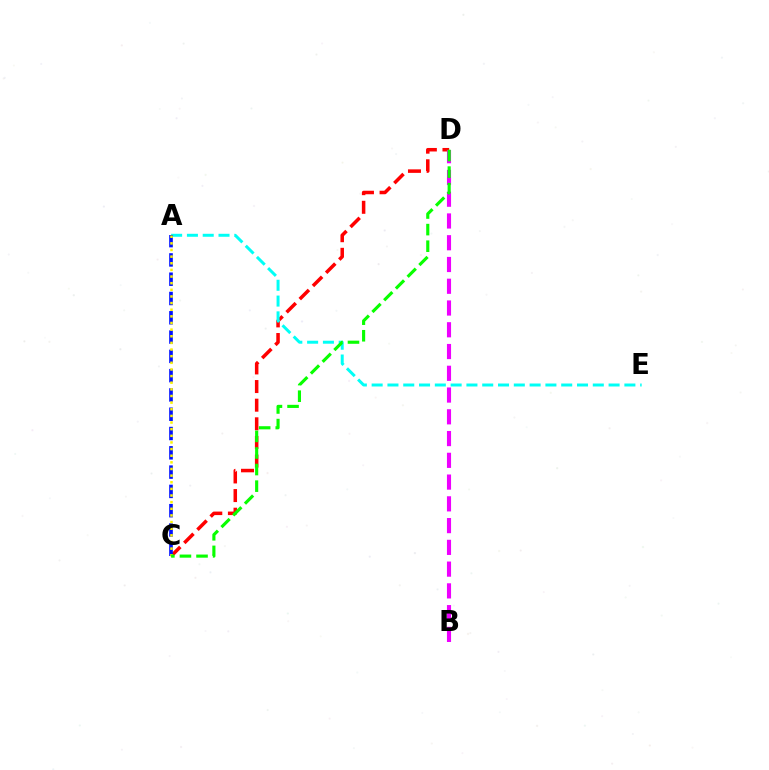{('C', 'D'): [{'color': '#ff0000', 'line_style': 'dashed', 'thickness': 2.53}, {'color': '#08ff00', 'line_style': 'dashed', 'thickness': 2.25}], ('A', 'E'): [{'color': '#00fff6', 'line_style': 'dashed', 'thickness': 2.15}], ('A', 'C'): [{'color': '#0010ff', 'line_style': 'dashed', 'thickness': 2.62}, {'color': '#fcf500', 'line_style': 'dotted', 'thickness': 1.8}], ('B', 'D'): [{'color': '#ee00ff', 'line_style': 'dashed', 'thickness': 2.96}]}